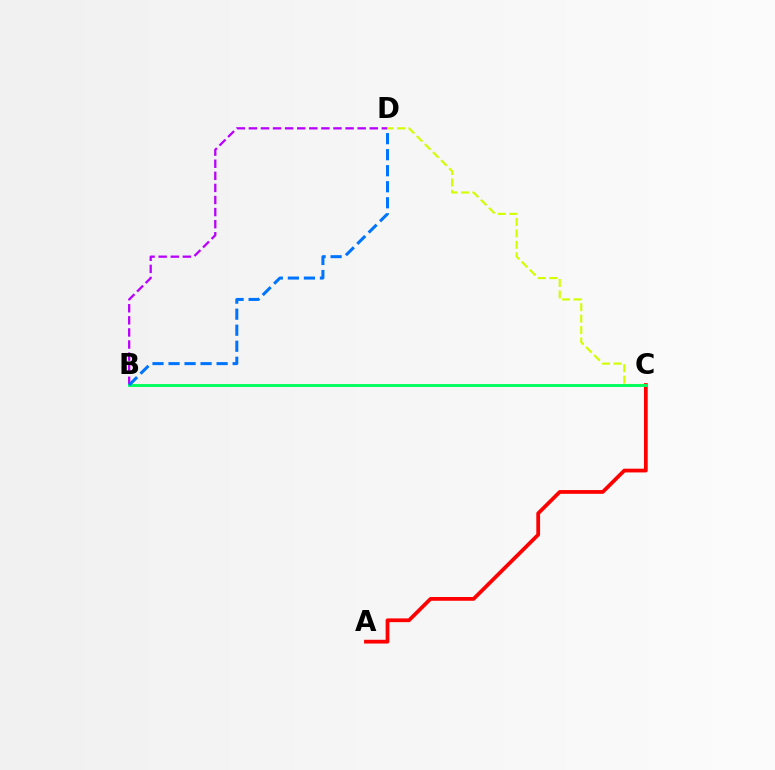{('A', 'C'): [{'color': '#ff0000', 'line_style': 'solid', 'thickness': 2.7}], ('B', 'D'): [{'color': '#b900ff', 'line_style': 'dashed', 'thickness': 1.64}, {'color': '#0074ff', 'line_style': 'dashed', 'thickness': 2.18}], ('C', 'D'): [{'color': '#d1ff00', 'line_style': 'dashed', 'thickness': 1.55}], ('B', 'C'): [{'color': '#00ff5c', 'line_style': 'solid', 'thickness': 2.07}]}